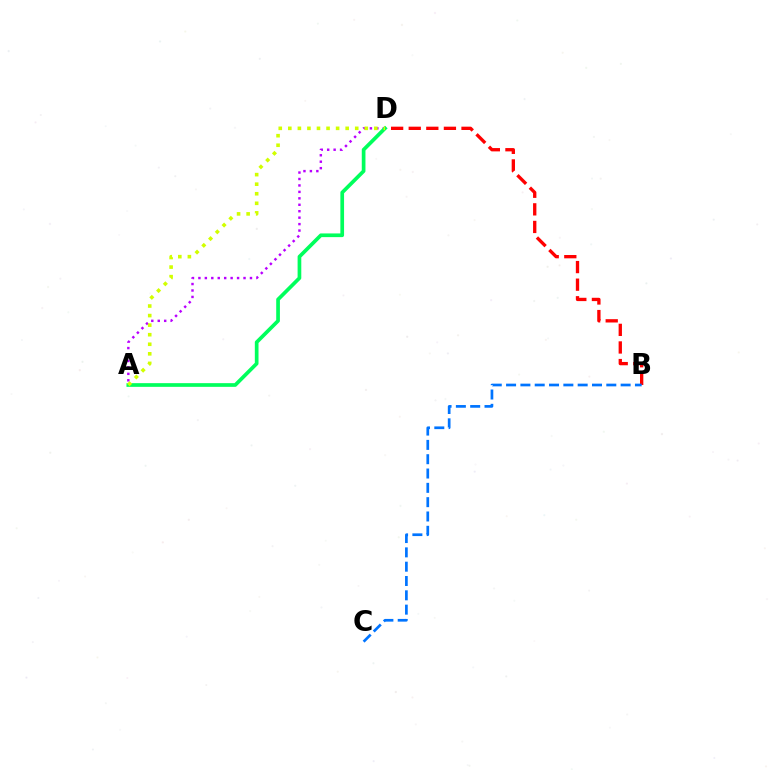{('A', 'D'): [{'color': '#b900ff', 'line_style': 'dotted', 'thickness': 1.75}, {'color': '#00ff5c', 'line_style': 'solid', 'thickness': 2.66}, {'color': '#d1ff00', 'line_style': 'dotted', 'thickness': 2.6}], ('B', 'D'): [{'color': '#ff0000', 'line_style': 'dashed', 'thickness': 2.39}], ('B', 'C'): [{'color': '#0074ff', 'line_style': 'dashed', 'thickness': 1.95}]}